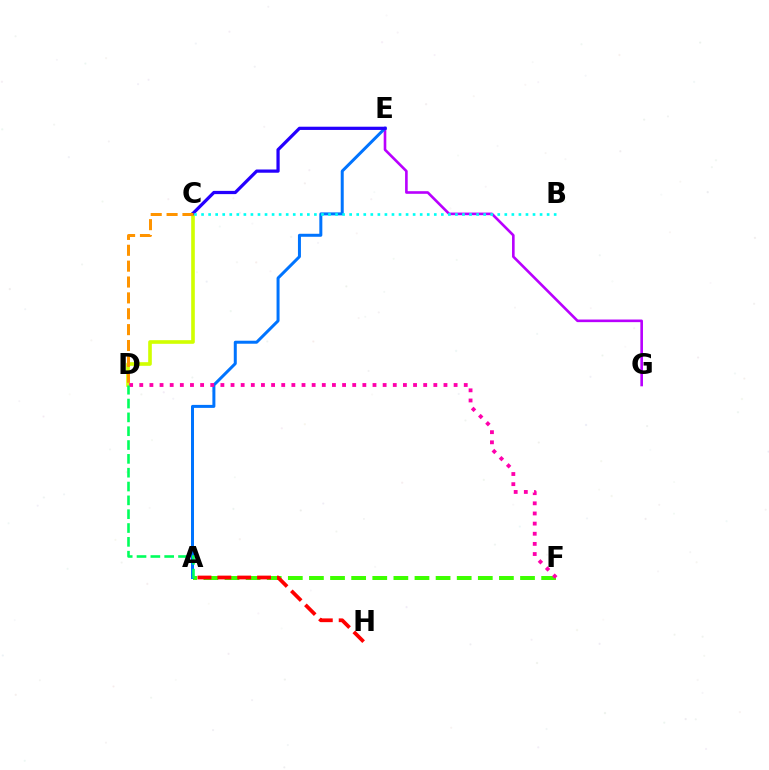{('E', 'G'): [{'color': '#b900ff', 'line_style': 'solid', 'thickness': 1.89}], ('A', 'F'): [{'color': '#3dff00', 'line_style': 'dashed', 'thickness': 2.87}], ('C', 'D'): [{'color': '#d1ff00', 'line_style': 'solid', 'thickness': 2.61}, {'color': '#ff9400', 'line_style': 'dashed', 'thickness': 2.16}], ('A', 'E'): [{'color': '#0074ff', 'line_style': 'solid', 'thickness': 2.16}], ('C', 'E'): [{'color': '#2500ff', 'line_style': 'solid', 'thickness': 2.33}], ('A', 'H'): [{'color': '#ff0000', 'line_style': 'dashed', 'thickness': 2.7}], ('D', 'F'): [{'color': '#ff00ac', 'line_style': 'dotted', 'thickness': 2.76}], ('A', 'D'): [{'color': '#00ff5c', 'line_style': 'dashed', 'thickness': 1.88}], ('B', 'C'): [{'color': '#00fff6', 'line_style': 'dotted', 'thickness': 1.92}]}